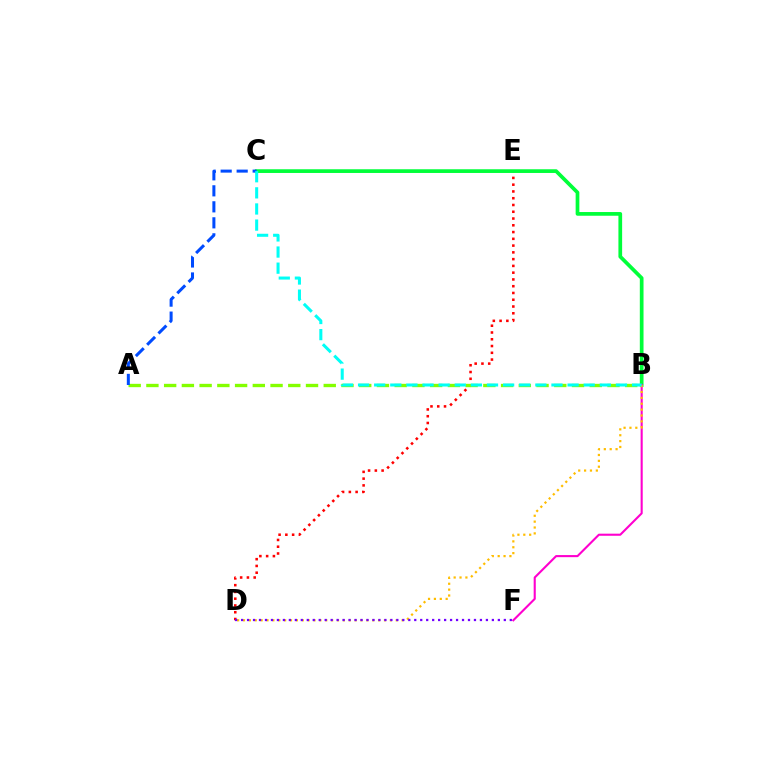{('D', 'E'): [{'color': '#ff0000', 'line_style': 'dotted', 'thickness': 1.84}], ('A', 'B'): [{'color': '#84ff00', 'line_style': 'dashed', 'thickness': 2.41}], ('B', 'C'): [{'color': '#00ff39', 'line_style': 'solid', 'thickness': 2.67}, {'color': '#00fff6', 'line_style': 'dashed', 'thickness': 2.19}], ('B', 'F'): [{'color': '#ff00cf', 'line_style': 'solid', 'thickness': 1.51}], ('B', 'D'): [{'color': '#ffbd00', 'line_style': 'dotted', 'thickness': 1.6}], ('A', 'C'): [{'color': '#004bff', 'line_style': 'dashed', 'thickness': 2.17}], ('D', 'F'): [{'color': '#7200ff', 'line_style': 'dotted', 'thickness': 1.62}]}